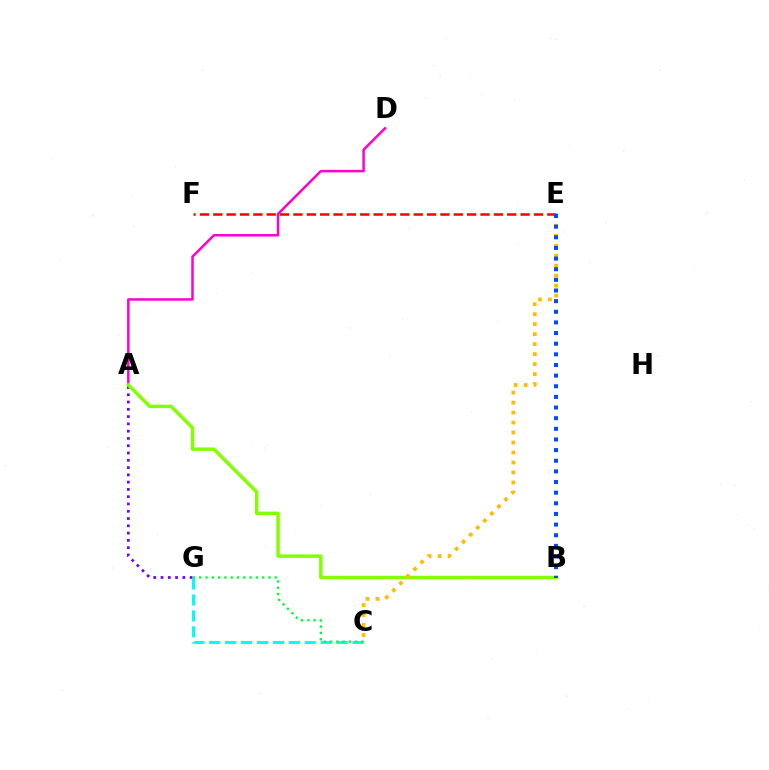{('A', 'G'): [{'color': '#7200ff', 'line_style': 'dotted', 'thickness': 1.98}], ('A', 'D'): [{'color': '#ff00cf', 'line_style': 'solid', 'thickness': 1.8}], ('A', 'B'): [{'color': '#84ff00', 'line_style': 'solid', 'thickness': 2.49}], ('C', 'G'): [{'color': '#00fff6', 'line_style': 'dashed', 'thickness': 2.16}, {'color': '#00ff39', 'line_style': 'dotted', 'thickness': 1.71}], ('C', 'E'): [{'color': '#ffbd00', 'line_style': 'dotted', 'thickness': 2.71}], ('E', 'F'): [{'color': '#ff0000', 'line_style': 'dashed', 'thickness': 1.82}], ('B', 'E'): [{'color': '#004bff', 'line_style': 'dotted', 'thickness': 2.89}]}